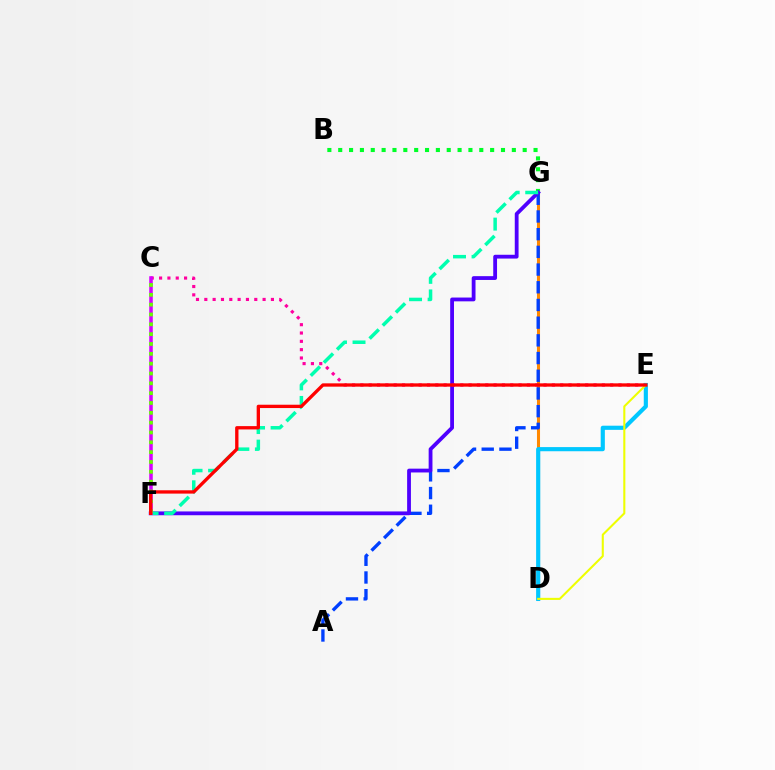{('B', 'G'): [{'color': '#00ff27', 'line_style': 'dotted', 'thickness': 2.95}], ('D', 'G'): [{'color': '#ff8800', 'line_style': 'solid', 'thickness': 2.2}], ('A', 'G'): [{'color': '#003fff', 'line_style': 'dashed', 'thickness': 2.4}], ('F', 'G'): [{'color': '#4f00ff', 'line_style': 'solid', 'thickness': 2.74}, {'color': '#00ffaf', 'line_style': 'dashed', 'thickness': 2.52}], ('C', 'E'): [{'color': '#ff00a0', 'line_style': 'dotted', 'thickness': 2.26}], ('D', 'E'): [{'color': '#00c7ff', 'line_style': 'solid', 'thickness': 2.99}, {'color': '#eeff00', 'line_style': 'solid', 'thickness': 1.5}], ('C', 'F'): [{'color': '#d600ff', 'line_style': 'solid', 'thickness': 2.55}, {'color': '#66ff00', 'line_style': 'dotted', 'thickness': 2.67}], ('E', 'F'): [{'color': '#ff0000', 'line_style': 'solid', 'thickness': 2.39}]}